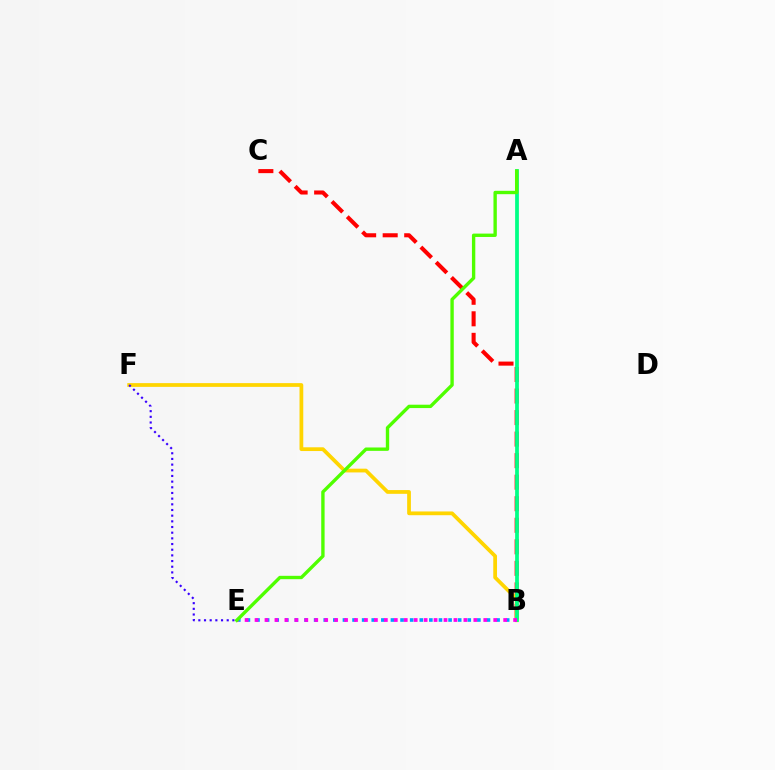{('B', 'C'): [{'color': '#ff0000', 'line_style': 'dashed', 'thickness': 2.93}], ('B', 'F'): [{'color': '#ffd500', 'line_style': 'solid', 'thickness': 2.7}], ('A', 'B'): [{'color': '#00ff86', 'line_style': 'solid', 'thickness': 2.71}], ('B', 'E'): [{'color': '#009eff', 'line_style': 'dotted', 'thickness': 2.61}, {'color': '#ff00ed', 'line_style': 'dotted', 'thickness': 2.7}], ('A', 'E'): [{'color': '#4fff00', 'line_style': 'solid', 'thickness': 2.42}], ('E', 'F'): [{'color': '#3700ff', 'line_style': 'dotted', 'thickness': 1.54}]}